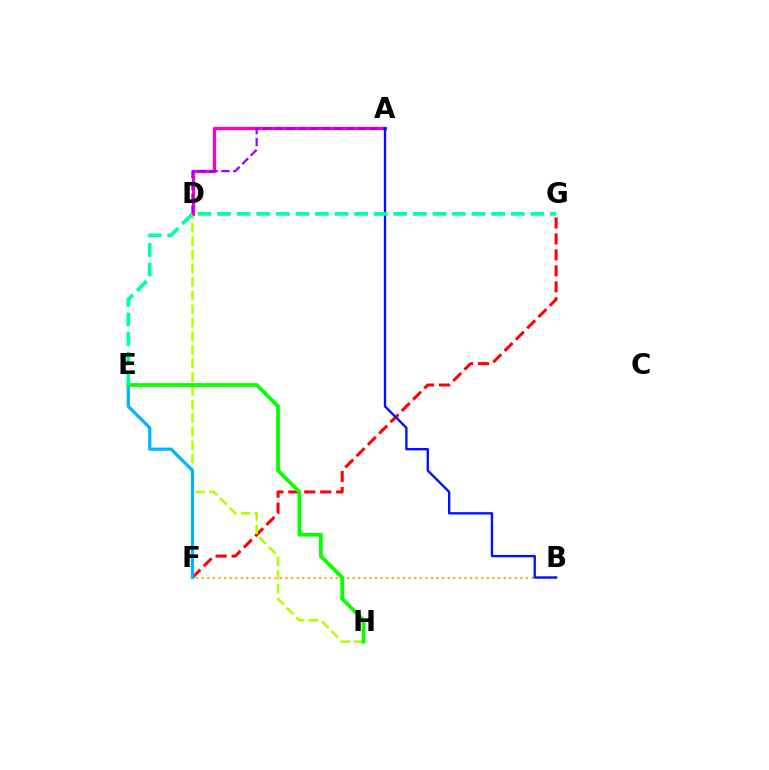{('F', 'G'): [{'color': '#ff0000', 'line_style': 'dashed', 'thickness': 2.17}], ('D', 'H'): [{'color': '#b3ff00', 'line_style': 'dashed', 'thickness': 1.85}], ('E', 'F'): [{'color': '#00b5ff', 'line_style': 'solid', 'thickness': 2.32}], ('A', 'D'): [{'color': '#ff00bd', 'line_style': 'solid', 'thickness': 2.37}, {'color': '#9b00ff', 'line_style': 'dashed', 'thickness': 1.62}], ('B', 'F'): [{'color': '#ffa500', 'line_style': 'dotted', 'thickness': 1.52}], ('E', 'H'): [{'color': '#08ff00', 'line_style': 'solid', 'thickness': 2.71}], ('A', 'B'): [{'color': '#0010ff', 'line_style': 'solid', 'thickness': 1.69}], ('E', 'G'): [{'color': '#00ff9d', 'line_style': 'dashed', 'thickness': 2.66}]}